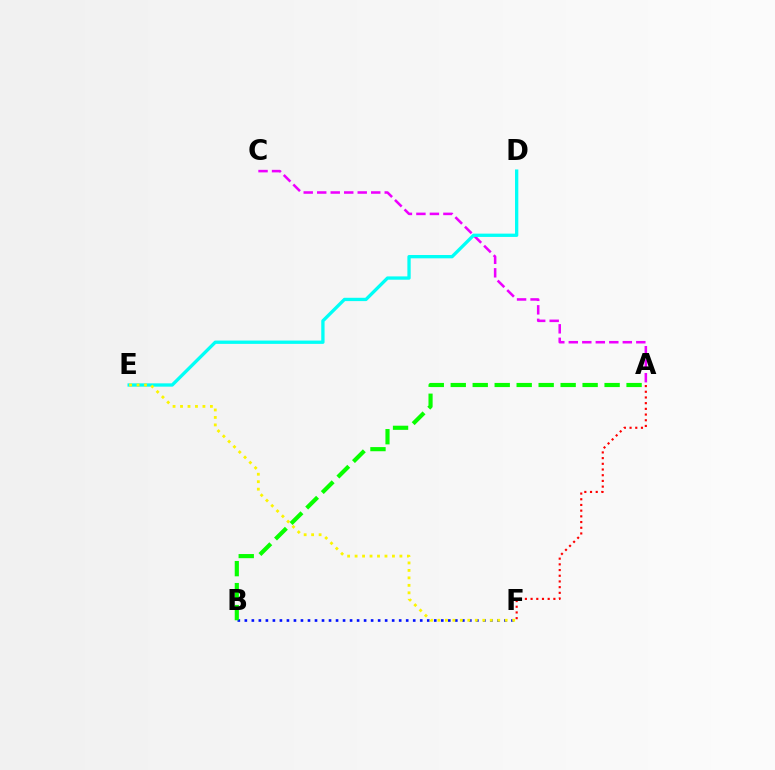{('A', 'F'): [{'color': '#ff0000', 'line_style': 'dotted', 'thickness': 1.55}], ('B', 'F'): [{'color': '#0010ff', 'line_style': 'dotted', 'thickness': 1.91}], ('A', 'C'): [{'color': '#ee00ff', 'line_style': 'dashed', 'thickness': 1.83}], ('D', 'E'): [{'color': '#00fff6', 'line_style': 'solid', 'thickness': 2.38}], ('E', 'F'): [{'color': '#fcf500', 'line_style': 'dotted', 'thickness': 2.03}], ('A', 'B'): [{'color': '#08ff00', 'line_style': 'dashed', 'thickness': 2.99}]}